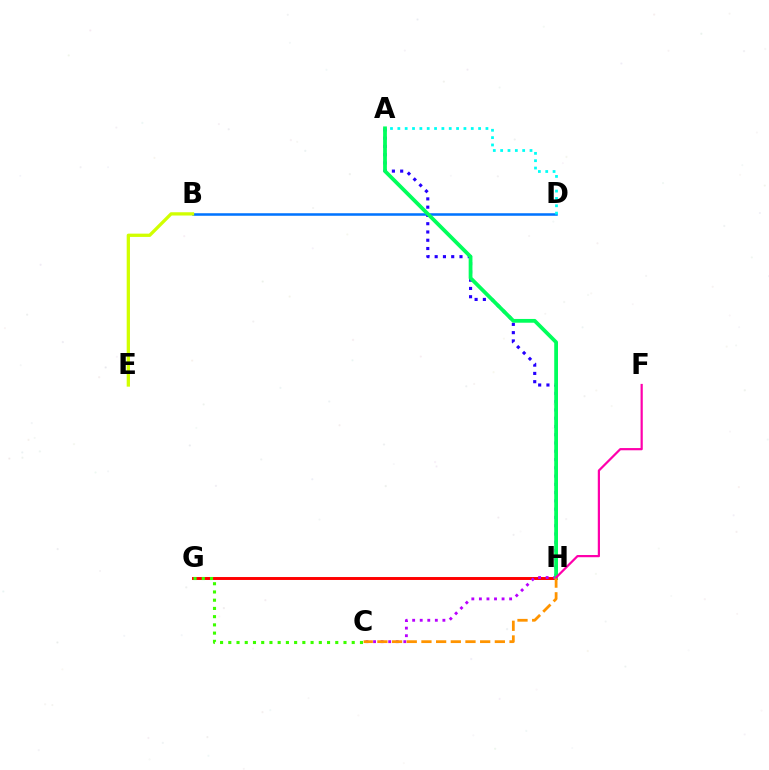{('G', 'H'): [{'color': '#ff0000', 'line_style': 'solid', 'thickness': 2.12}], ('C', 'G'): [{'color': '#3dff00', 'line_style': 'dotted', 'thickness': 2.24}], ('C', 'H'): [{'color': '#b900ff', 'line_style': 'dotted', 'thickness': 2.05}, {'color': '#ff9400', 'line_style': 'dashed', 'thickness': 1.99}], ('B', 'D'): [{'color': '#0074ff', 'line_style': 'solid', 'thickness': 1.83}], ('A', 'H'): [{'color': '#2500ff', 'line_style': 'dotted', 'thickness': 2.25}, {'color': '#00ff5c', 'line_style': 'solid', 'thickness': 2.72}], ('B', 'E'): [{'color': '#d1ff00', 'line_style': 'solid', 'thickness': 2.36}], ('A', 'D'): [{'color': '#00fff6', 'line_style': 'dotted', 'thickness': 1.99}], ('F', 'H'): [{'color': '#ff00ac', 'line_style': 'solid', 'thickness': 1.6}]}